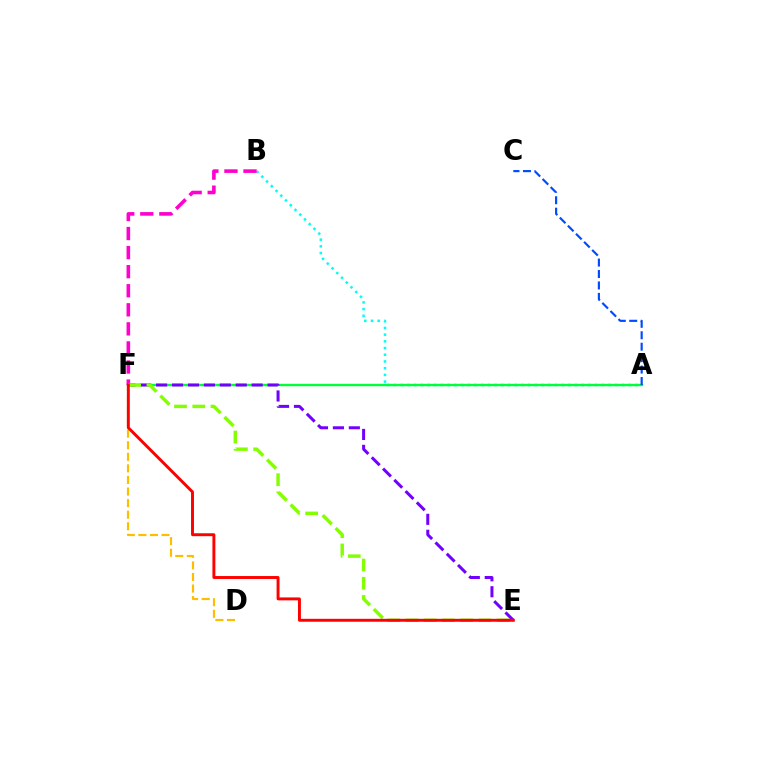{('D', 'F'): [{'color': '#ffbd00', 'line_style': 'dashed', 'thickness': 1.57}], ('A', 'B'): [{'color': '#00fff6', 'line_style': 'dotted', 'thickness': 1.82}], ('A', 'F'): [{'color': '#00ff39', 'line_style': 'solid', 'thickness': 1.73}], ('B', 'F'): [{'color': '#ff00cf', 'line_style': 'dashed', 'thickness': 2.59}], ('E', 'F'): [{'color': '#7200ff', 'line_style': 'dashed', 'thickness': 2.16}, {'color': '#84ff00', 'line_style': 'dashed', 'thickness': 2.48}, {'color': '#ff0000', 'line_style': 'solid', 'thickness': 2.11}], ('A', 'C'): [{'color': '#004bff', 'line_style': 'dashed', 'thickness': 1.55}]}